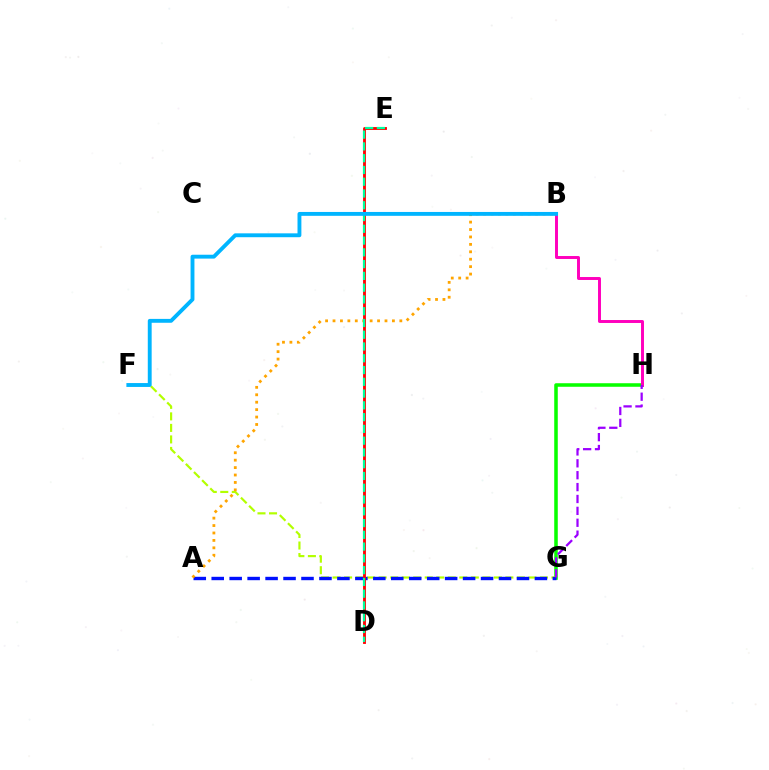{('G', 'H'): [{'color': '#08ff00', 'line_style': 'solid', 'thickness': 2.55}, {'color': '#9b00ff', 'line_style': 'dashed', 'thickness': 1.62}], ('B', 'H'): [{'color': '#ff00bd', 'line_style': 'solid', 'thickness': 2.13}], ('F', 'G'): [{'color': '#b3ff00', 'line_style': 'dashed', 'thickness': 1.56}], ('A', 'G'): [{'color': '#0010ff', 'line_style': 'dashed', 'thickness': 2.44}], ('A', 'B'): [{'color': '#ffa500', 'line_style': 'dotted', 'thickness': 2.02}], ('D', 'E'): [{'color': '#ff0000', 'line_style': 'solid', 'thickness': 2.05}, {'color': '#00ff9d', 'line_style': 'dashed', 'thickness': 1.6}], ('B', 'F'): [{'color': '#00b5ff', 'line_style': 'solid', 'thickness': 2.79}]}